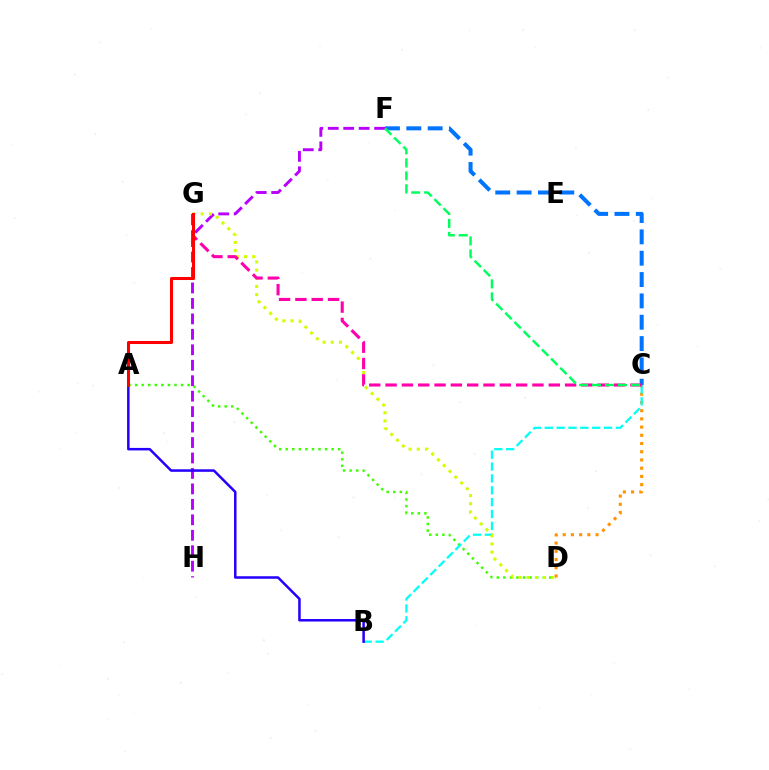{('F', 'H'): [{'color': '#b900ff', 'line_style': 'dashed', 'thickness': 2.1}], ('A', 'D'): [{'color': '#3dff00', 'line_style': 'dotted', 'thickness': 1.78}], ('C', 'D'): [{'color': '#ff9400', 'line_style': 'dotted', 'thickness': 2.23}], ('B', 'C'): [{'color': '#00fff6', 'line_style': 'dashed', 'thickness': 1.61}], ('C', 'F'): [{'color': '#0074ff', 'line_style': 'dashed', 'thickness': 2.9}, {'color': '#00ff5c', 'line_style': 'dashed', 'thickness': 1.76}], ('A', 'B'): [{'color': '#2500ff', 'line_style': 'solid', 'thickness': 1.81}], ('D', 'G'): [{'color': '#d1ff00', 'line_style': 'dotted', 'thickness': 2.22}], ('C', 'G'): [{'color': '#ff00ac', 'line_style': 'dashed', 'thickness': 2.22}], ('A', 'G'): [{'color': '#ff0000', 'line_style': 'solid', 'thickness': 2.19}]}